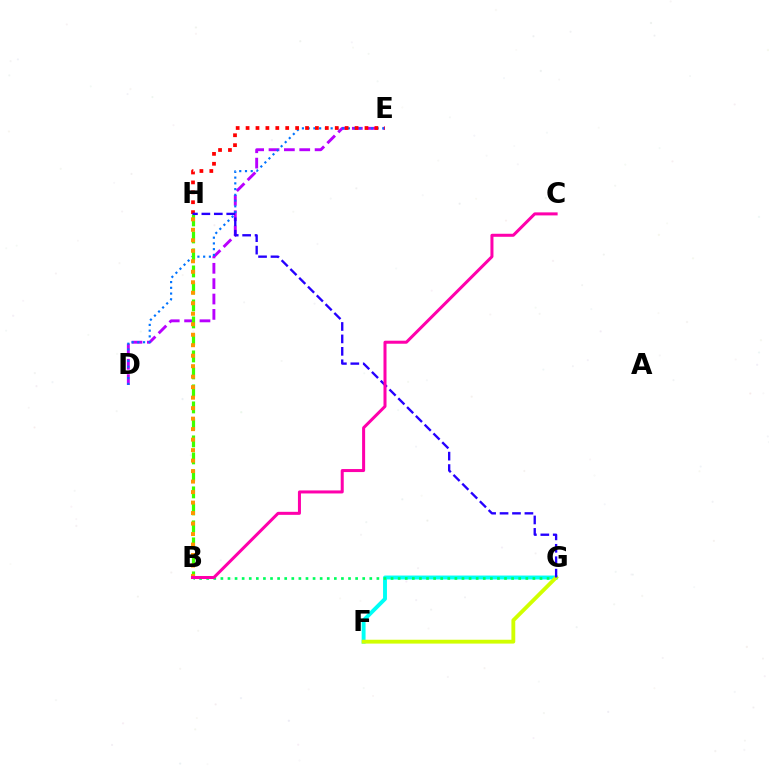{('D', 'E'): [{'color': '#b900ff', 'line_style': 'dashed', 'thickness': 2.09}, {'color': '#0074ff', 'line_style': 'dotted', 'thickness': 1.56}], ('F', 'G'): [{'color': '#00fff6', 'line_style': 'solid', 'thickness': 2.81}, {'color': '#d1ff00', 'line_style': 'solid', 'thickness': 2.77}], ('B', 'G'): [{'color': '#00ff5c', 'line_style': 'dotted', 'thickness': 1.93}], ('B', 'H'): [{'color': '#3dff00', 'line_style': 'dashed', 'thickness': 2.31}, {'color': '#ff9400', 'line_style': 'dotted', 'thickness': 2.85}], ('E', 'H'): [{'color': '#ff0000', 'line_style': 'dotted', 'thickness': 2.69}], ('G', 'H'): [{'color': '#2500ff', 'line_style': 'dashed', 'thickness': 1.69}], ('B', 'C'): [{'color': '#ff00ac', 'line_style': 'solid', 'thickness': 2.18}]}